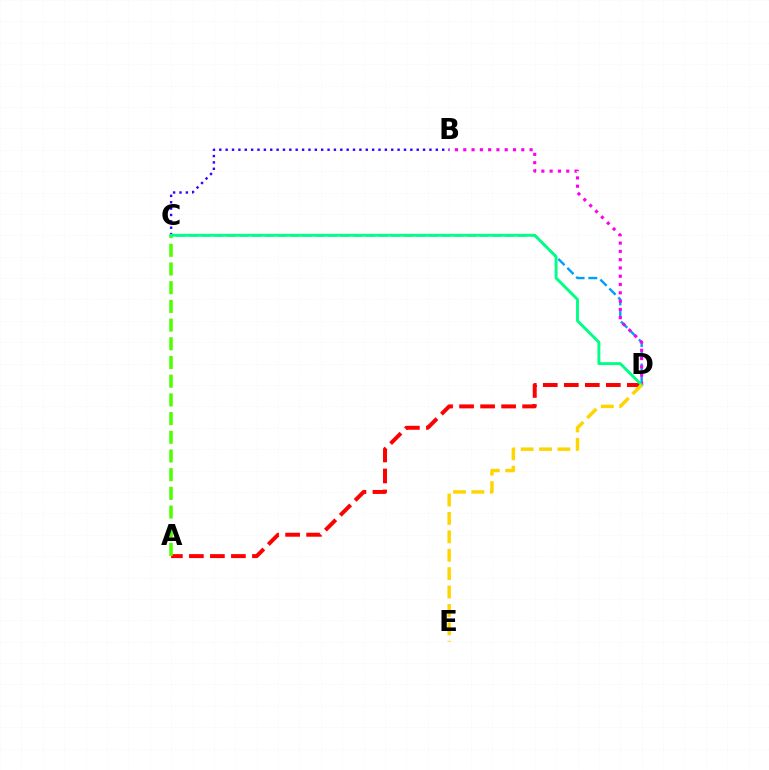{('A', 'D'): [{'color': '#ff0000', 'line_style': 'dashed', 'thickness': 2.85}], ('C', 'D'): [{'color': '#009eff', 'line_style': 'dashed', 'thickness': 1.72}, {'color': '#00ff86', 'line_style': 'solid', 'thickness': 2.1}], ('B', 'D'): [{'color': '#ff00ed', 'line_style': 'dotted', 'thickness': 2.25}], ('B', 'C'): [{'color': '#3700ff', 'line_style': 'dotted', 'thickness': 1.73}], ('A', 'C'): [{'color': '#4fff00', 'line_style': 'dashed', 'thickness': 2.54}], ('D', 'E'): [{'color': '#ffd500', 'line_style': 'dashed', 'thickness': 2.5}]}